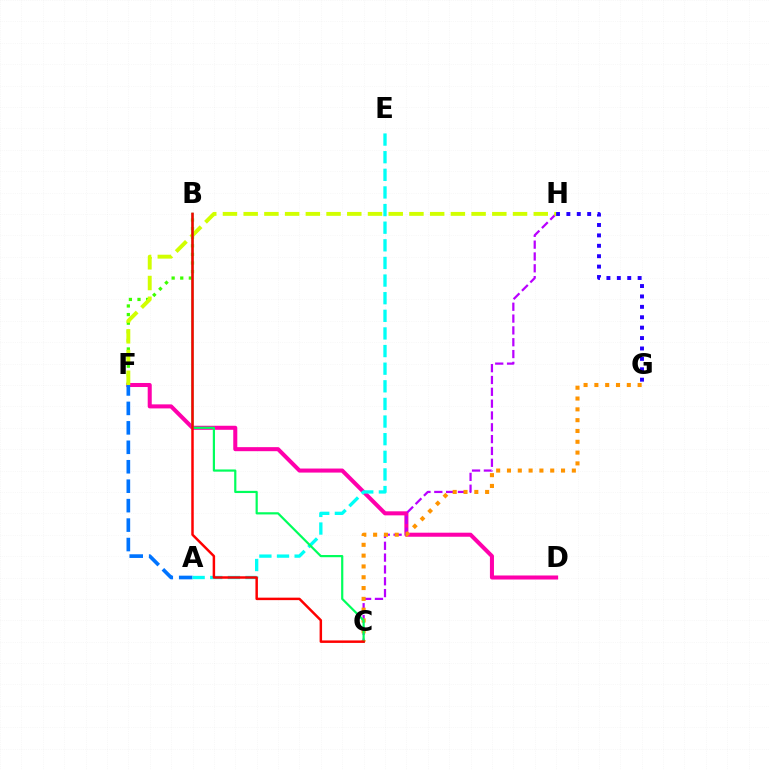{('D', 'F'): [{'color': '#ff00ac', 'line_style': 'solid', 'thickness': 2.91}], ('C', 'H'): [{'color': '#b900ff', 'line_style': 'dashed', 'thickness': 1.61}], ('C', 'G'): [{'color': '#ff9400', 'line_style': 'dotted', 'thickness': 2.94}], ('G', 'H'): [{'color': '#2500ff', 'line_style': 'dotted', 'thickness': 2.83}], ('B', 'F'): [{'color': '#3dff00', 'line_style': 'dotted', 'thickness': 2.34}], ('F', 'H'): [{'color': '#d1ff00', 'line_style': 'dashed', 'thickness': 2.81}], ('A', 'F'): [{'color': '#0074ff', 'line_style': 'dashed', 'thickness': 2.64}], ('A', 'E'): [{'color': '#00fff6', 'line_style': 'dashed', 'thickness': 2.39}], ('B', 'C'): [{'color': '#00ff5c', 'line_style': 'solid', 'thickness': 1.58}, {'color': '#ff0000', 'line_style': 'solid', 'thickness': 1.78}]}